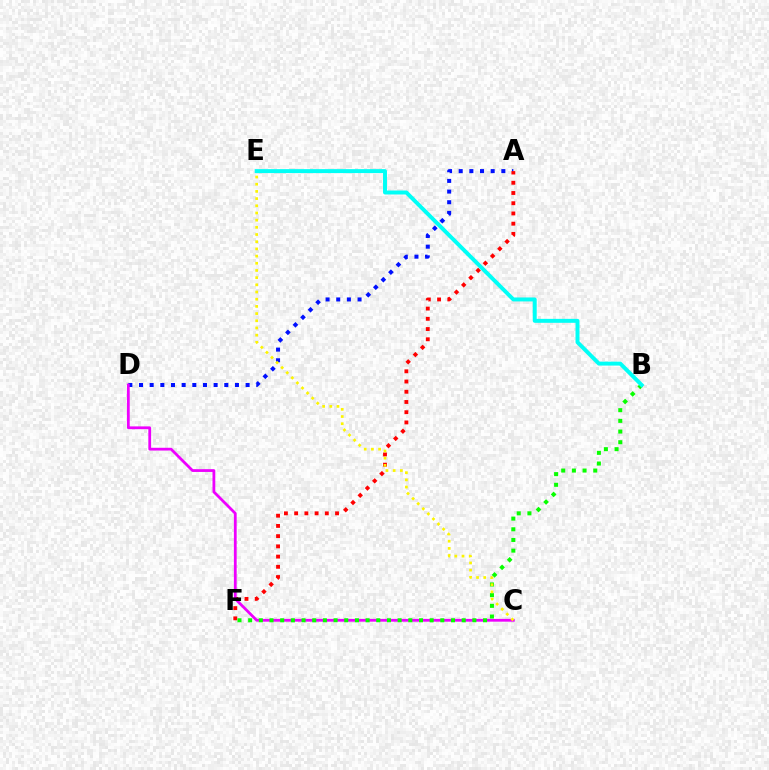{('A', 'D'): [{'color': '#0010ff', 'line_style': 'dotted', 'thickness': 2.9}], ('A', 'F'): [{'color': '#ff0000', 'line_style': 'dotted', 'thickness': 2.78}], ('C', 'D'): [{'color': '#ee00ff', 'line_style': 'solid', 'thickness': 2.0}], ('B', 'F'): [{'color': '#08ff00', 'line_style': 'dotted', 'thickness': 2.9}], ('C', 'E'): [{'color': '#fcf500', 'line_style': 'dotted', 'thickness': 1.95}], ('B', 'E'): [{'color': '#00fff6', 'line_style': 'solid', 'thickness': 2.84}]}